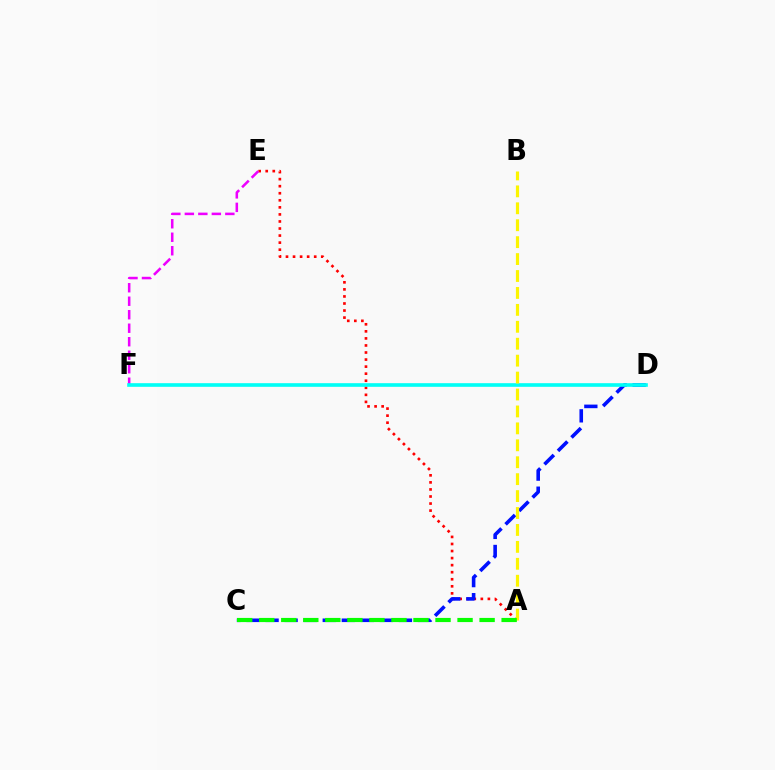{('A', 'E'): [{'color': '#ff0000', 'line_style': 'dotted', 'thickness': 1.92}], ('E', 'F'): [{'color': '#ee00ff', 'line_style': 'dashed', 'thickness': 1.83}], ('C', 'D'): [{'color': '#0010ff', 'line_style': 'dashed', 'thickness': 2.59}], ('D', 'F'): [{'color': '#00fff6', 'line_style': 'solid', 'thickness': 2.62}], ('A', 'B'): [{'color': '#fcf500', 'line_style': 'dashed', 'thickness': 2.3}], ('A', 'C'): [{'color': '#08ff00', 'line_style': 'dashed', 'thickness': 2.99}]}